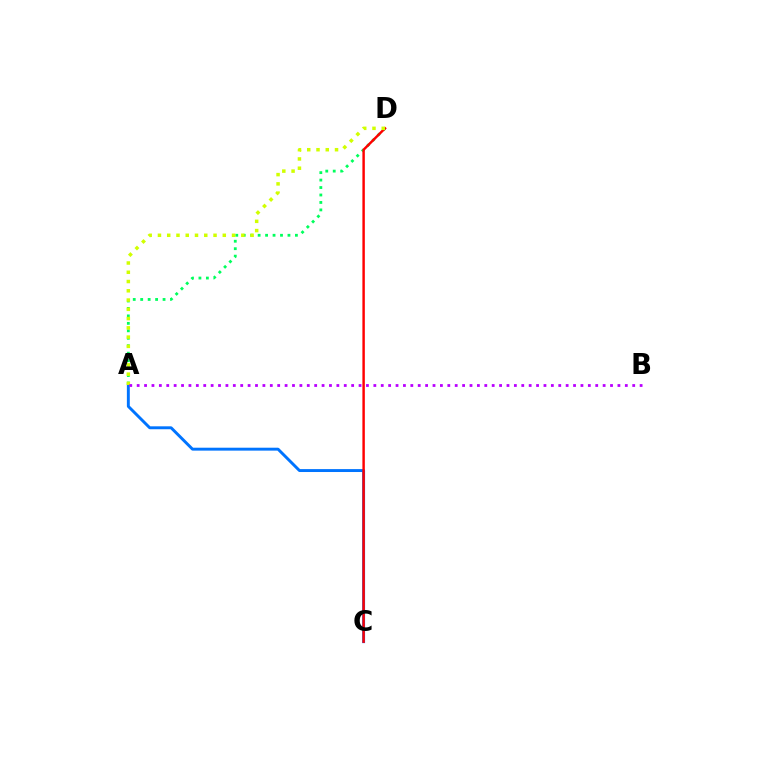{('A', 'C'): [{'color': '#0074ff', 'line_style': 'solid', 'thickness': 2.1}], ('A', 'D'): [{'color': '#00ff5c', 'line_style': 'dotted', 'thickness': 2.03}, {'color': '#d1ff00', 'line_style': 'dotted', 'thickness': 2.52}], ('C', 'D'): [{'color': '#ff0000', 'line_style': 'solid', 'thickness': 1.76}], ('A', 'B'): [{'color': '#b900ff', 'line_style': 'dotted', 'thickness': 2.01}]}